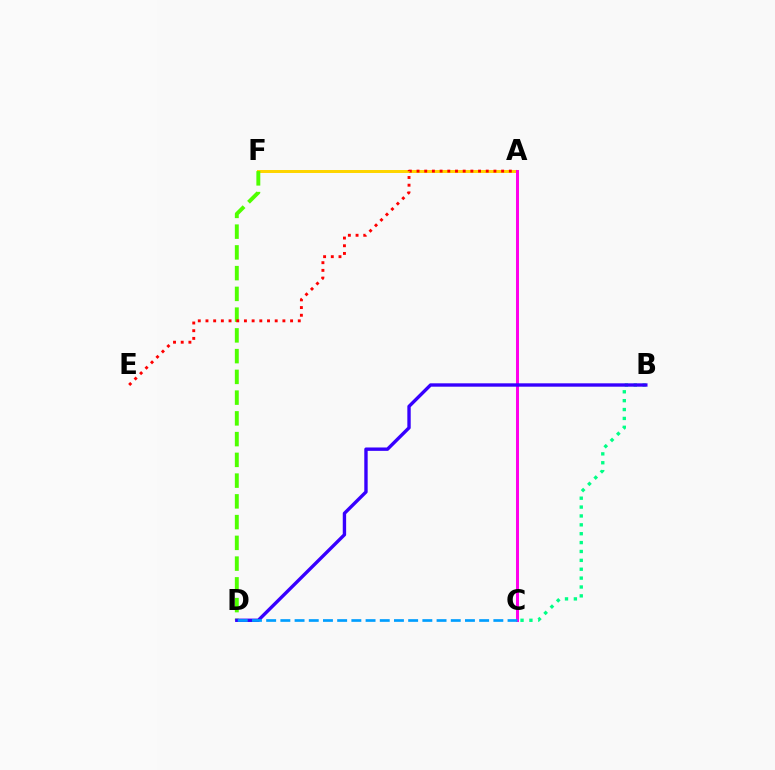{('A', 'F'): [{'color': '#ffd500', 'line_style': 'solid', 'thickness': 2.15}], ('A', 'C'): [{'color': '#ff00ed', 'line_style': 'solid', 'thickness': 2.17}], ('D', 'F'): [{'color': '#4fff00', 'line_style': 'dashed', 'thickness': 2.82}], ('B', 'C'): [{'color': '#00ff86', 'line_style': 'dotted', 'thickness': 2.41}], ('B', 'D'): [{'color': '#3700ff', 'line_style': 'solid', 'thickness': 2.43}], ('C', 'D'): [{'color': '#009eff', 'line_style': 'dashed', 'thickness': 1.93}], ('A', 'E'): [{'color': '#ff0000', 'line_style': 'dotted', 'thickness': 2.09}]}